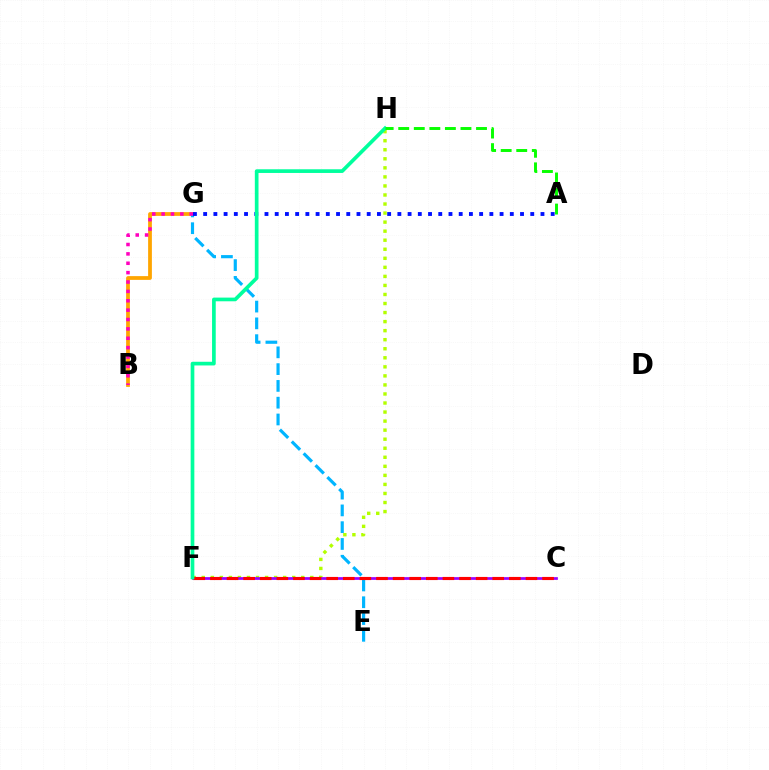{('B', 'G'): [{'color': '#ffa500', 'line_style': 'solid', 'thickness': 2.71}, {'color': '#ff00bd', 'line_style': 'dotted', 'thickness': 2.55}], ('F', 'H'): [{'color': '#b3ff00', 'line_style': 'dotted', 'thickness': 2.46}, {'color': '#00ff9d', 'line_style': 'solid', 'thickness': 2.65}], ('E', 'G'): [{'color': '#00b5ff', 'line_style': 'dashed', 'thickness': 2.28}], ('C', 'F'): [{'color': '#9b00ff', 'line_style': 'solid', 'thickness': 1.96}, {'color': '#ff0000', 'line_style': 'dashed', 'thickness': 2.26}], ('A', 'G'): [{'color': '#0010ff', 'line_style': 'dotted', 'thickness': 2.78}], ('A', 'H'): [{'color': '#08ff00', 'line_style': 'dashed', 'thickness': 2.11}]}